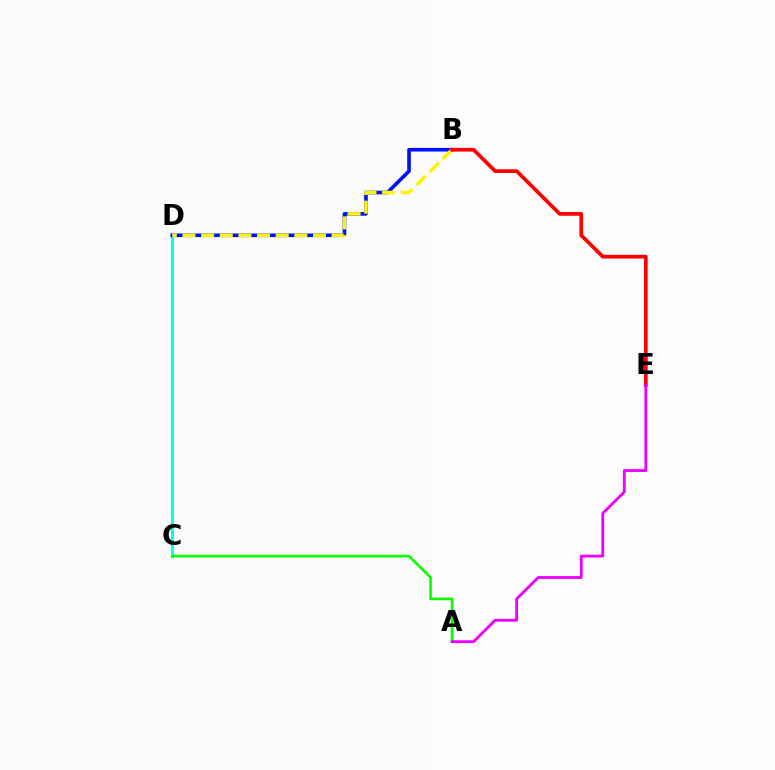{('C', 'D'): [{'color': '#00fff6', 'line_style': 'solid', 'thickness': 2.21}], ('B', 'D'): [{'color': '#0010ff', 'line_style': 'solid', 'thickness': 2.61}, {'color': '#fcf500', 'line_style': 'dashed', 'thickness': 2.53}], ('B', 'E'): [{'color': '#ff0000', 'line_style': 'solid', 'thickness': 2.67}], ('A', 'C'): [{'color': '#08ff00', 'line_style': 'solid', 'thickness': 1.9}], ('A', 'E'): [{'color': '#ee00ff', 'line_style': 'solid', 'thickness': 2.04}]}